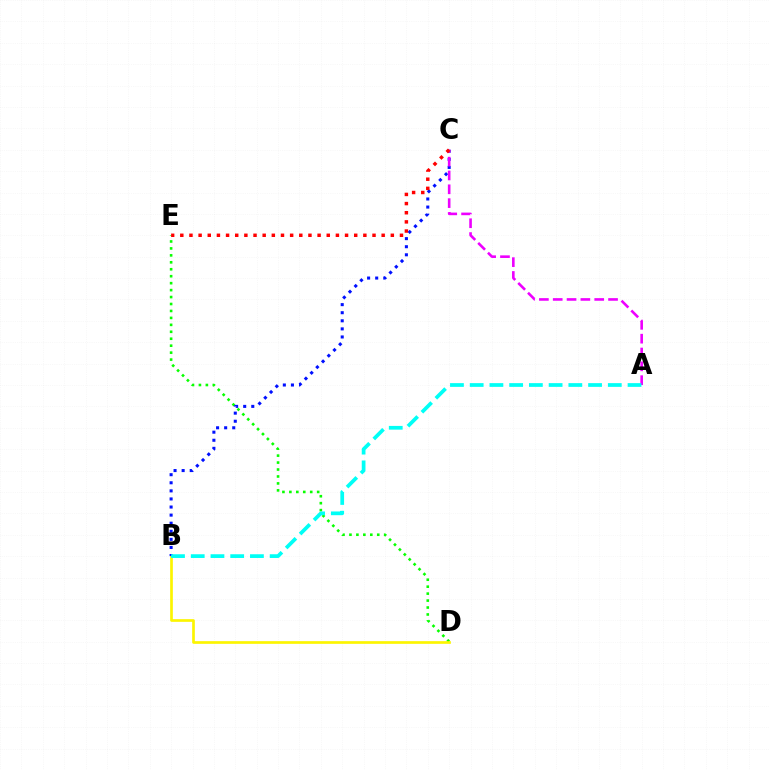{('D', 'E'): [{'color': '#08ff00', 'line_style': 'dotted', 'thickness': 1.89}], ('B', 'D'): [{'color': '#fcf500', 'line_style': 'solid', 'thickness': 1.93}], ('B', 'C'): [{'color': '#0010ff', 'line_style': 'dotted', 'thickness': 2.2}], ('A', 'C'): [{'color': '#ee00ff', 'line_style': 'dashed', 'thickness': 1.88}], ('C', 'E'): [{'color': '#ff0000', 'line_style': 'dotted', 'thickness': 2.49}], ('A', 'B'): [{'color': '#00fff6', 'line_style': 'dashed', 'thickness': 2.68}]}